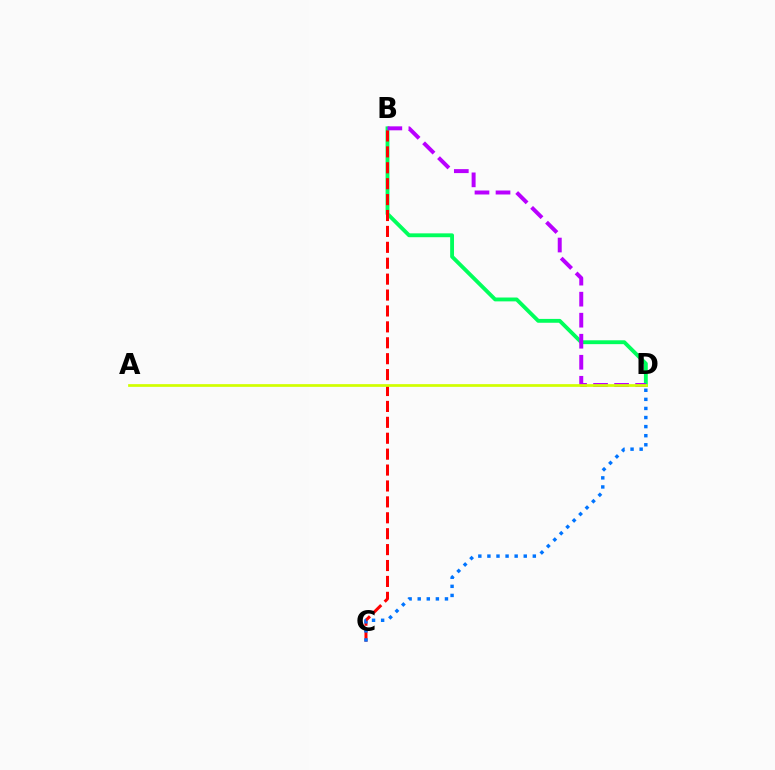{('B', 'D'): [{'color': '#00ff5c', 'line_style': 'solid', 'thickness': 2.78}, {'color': '#b900ff', 'line_style': 'dashed', 'thickness': 2.86}], ('B', 'C'): [{'color': '#ff0000', 'line_style': 'dashed', 'thickness': 2.16}], ('A', 'D'): [{'color': '#d1ff00', 'line_style': 'solid', 'thickness': 1.96}], ('C', 'D'): [{'color': '#0074ff', 'line_style': 'dotted', 'thickness': 2.47}]}